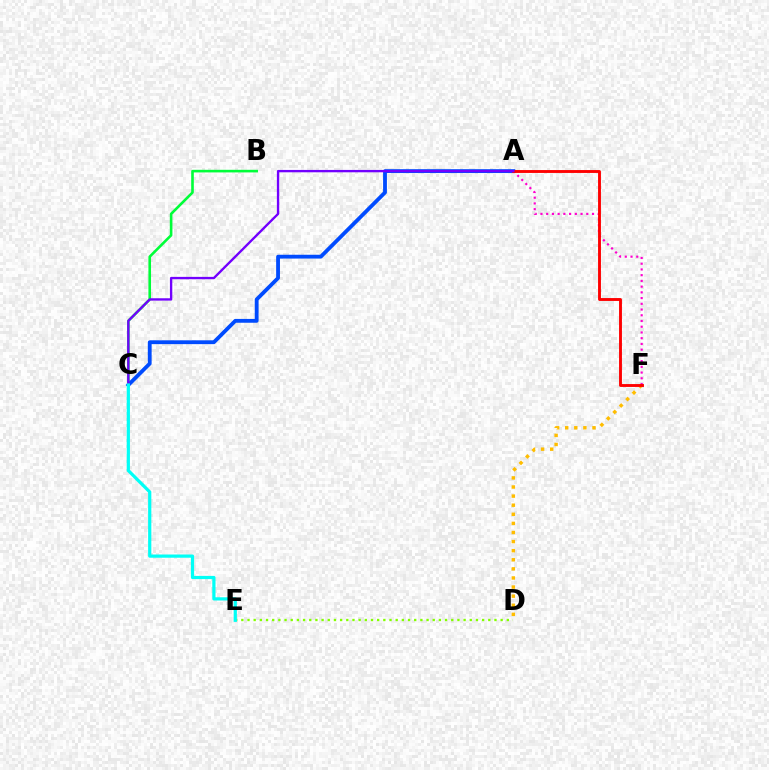{('B', 'C'): [{'color': '#00ff39', 'line_style': 'solid', 'thickness': 1.88}], ('D', 'E'): [{'color': '#84ff00', 'line_style': 'dotted', 'thickness': 1.68}], ('A', 'F'): [{'color': '#ff00cf', 'line_style': 'dotted', 'thickness': 1.56}, {'color': '#ff0000', 'line_style': 'solid', 'thickness': 2.08}], ('D', 'F'): [{'color': '#ffbd00', 'line_style': 'dotted', 'thickness': 2.47}], ('A', 'C'): [{'color': '#004bff', 'line_style': 'solid', 'thickness': 2.75}, {'color': '#7200ff', 'line_style': 'solid', 'thickness': 1.7}], ('C', 'E'): [{'color': '#00fff6', 'line_style': 'solid', 'thickness': 2.31}]}